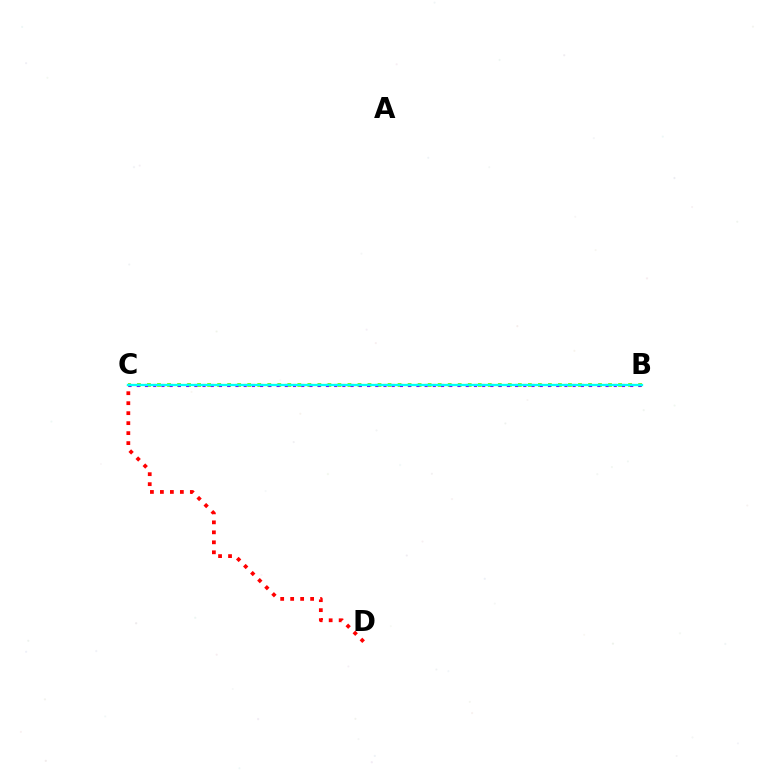{('B', 'C'): [{'color': '#84ff00', 'line_style': 'dotted', 'thickness': 2.72}, {'color': '#7200ff', 'line_style': 'dotted', 'thickness': 2.23}, {'color': '#00fff6', 'line_style': 'solid', 'thickness': 1.66}], ('C', 'D'): [{'color': '#ff0000', 'line_style': 'dotted', 'thickness': 2.71}]}